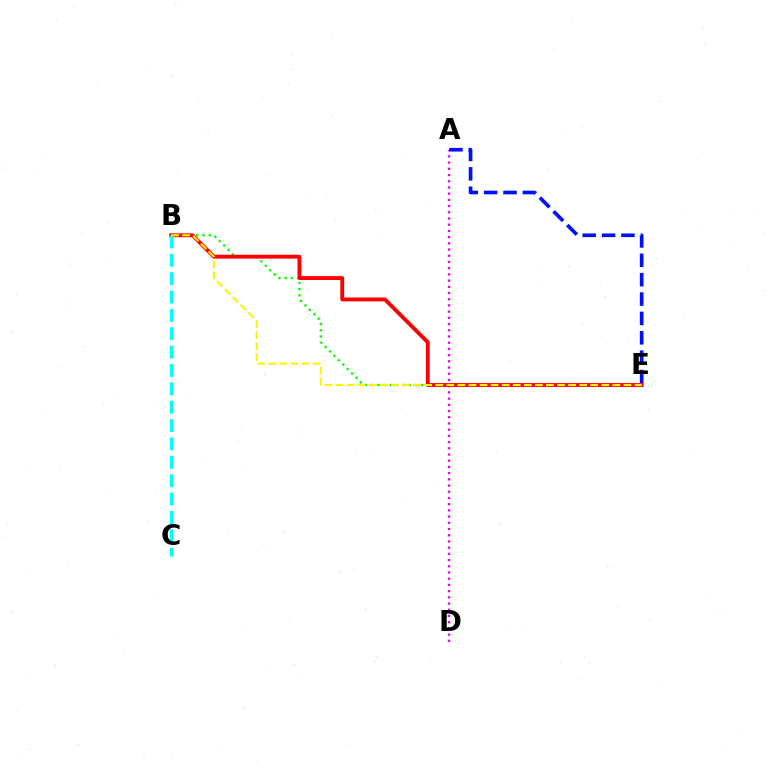{('B', 'E'): [{'color': '#08ff00', 'line_style': 'dotted', 'thickness': 1.7}, {'color': '#ff0000', 'line_style': 'solid', 'thickness': 2.78}, {'color': '#fcf500', 'line_style': 'dashed', 'thickness': 1.5}], ('A', 'D'): [{'color': '#ee00ff', 'line_style': 'dotted', 'thickness': 1.69}], ('A', 'E'): [{'color': '#0010ff', 'line_style': 'dashed', 'thickness': 2.63}], ('B', 'C'): [{'color': '#00fff6', 'line_style': 'dashed', 'thickness': 2.5}]}